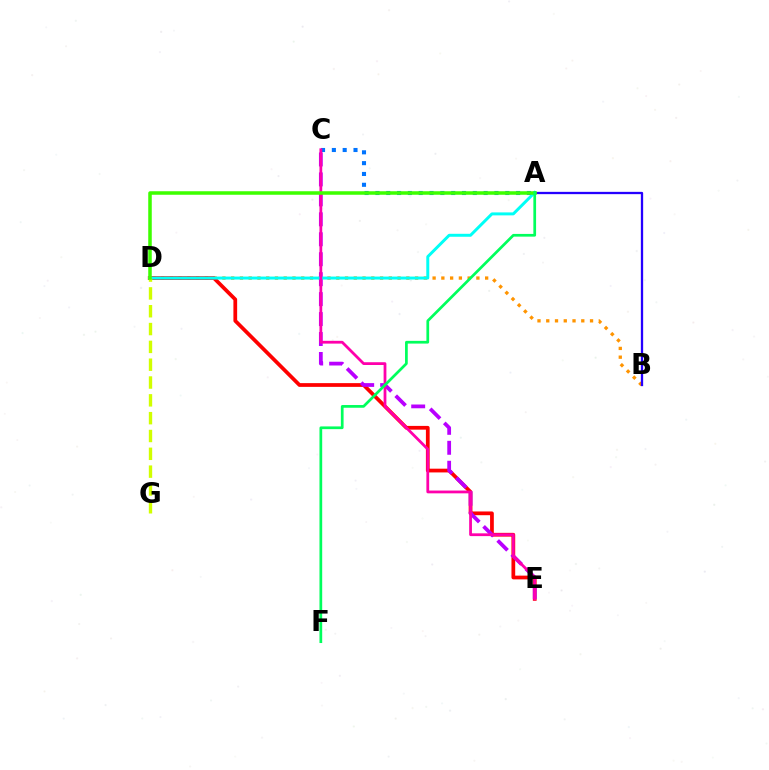{('B', 'D'): [{'color': '#ff9400', 'line_style': 'dotted', 'thickness': 2.38}], ('D', 'E'): [{'color': '#ff0000', 'line_style': 'solid', 'thickness': 2.69}], ('C', 'E'): [{'color': '#b900ff', 'line_style': 'dashed', 'thickness': 2.71}, {'color': '#ff00ac', 'line_style': 'solid', 'thickness': 2.0}], ('A', 'C'): [{'color': '#0074ff', 'line_style': 'dotted', 'thickness': 2.94}], ('A', 'D'): [{'color': '#00fff6', 'line_style': 'solid', 'thickness': 2.13}, {'color': '#3dff00', 'line_style': 'solid', 'thickness': 2.54}], ('D', 'G'): [{'color': '#d1ff00', 'line_style': 'dashed', 'thickness': 2.42}], ('A', 'B'): [{'color': '#2500ff', 'line_style': 'solid', 'thickness': 1.65}], ('A', 'F'): [{'color': '#00ff5c', 'line_style': 'solid', 'thickness': 1.96}]}